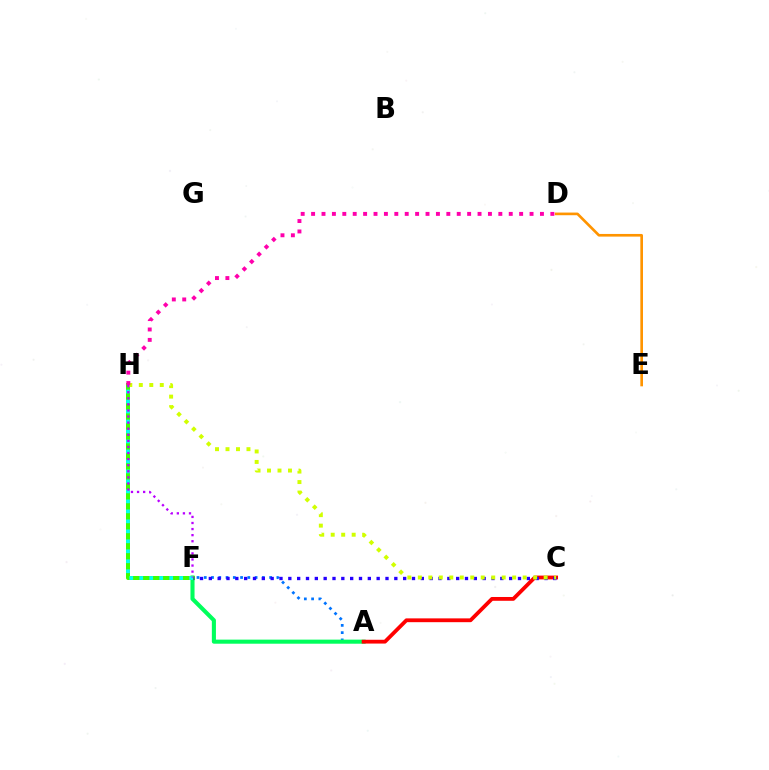{('A', 'F'): [{'color': '#0074ff', 'line_style': 'dotted', 'thickness': 1.97}, {'color': '#00ff5c', 'line_style': 'solid', 'thickness': 2.94}], ('A', 'C'): [{'color': '#ff0000', 'line_style': 'solid', 'thickness': 2.74}], ('F', 'H'): [{'color': '#3dff00', 'line_style': 'solid', 'thickness': 2.88}, {'color': '#00fff6', 'line_style': 'dotted', 'thickness': 2.71}, {'color': '#b900ff', 'line_style': 'dotted', 'thickness': 1.65}], ('D', 'E'): [{'color': '#ff9400', 'line_style': 'solid', 'thickness': 1.91}], ('C', 'F'): [{'color': '#2500ff', 'line_style': 'dotted', 'thickness': 2.4}], ('C', 'H'): [{'color': '#d1ff00', 'line_style': 'dotted', 'thickness': 2.85}], ('D', 'H'): [{'color': '#ff00ac', 'line_style': 'dotted', 'thickness': 2.83}]}